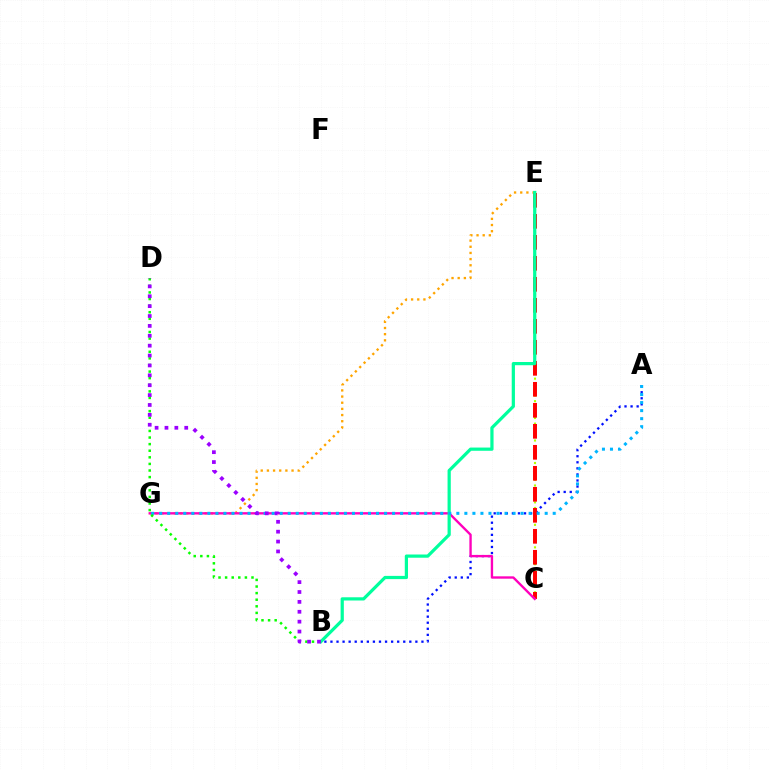{('E', 'G'): [{'color': '#ffa500', 'line_style': 'dotted', 'thickness': 1.67}], ('C', 'E'): [{'color': '#b3ff00', 'line_style': 'dotted', 'thickness': 1.53}, {'color': '#ff0000', 'line_style': 'dashed', 'thickness': 2.85}], ('A', 'B'): [{'color': '#0010ff', 'line_style': 'dotted', 'thickness': 1.65}], ('C', 'G'): [{'color': '#ff00bd', 'line_style': 'solid', 'thickness': 1.7}], ('B', 'E'): [{'color': '#00ff9d', 'line_style': 'solid', 'thickness': 2.32}], ('A', 'G'): [{'color': '#00b5ff', 'line_style': 'dotted', 'thickness': 2.18}], ('B', 'D'): [{'color': '#08ff00', 'line_style': 'dotted', 'thickness': 1.79}, {'color': '#9b00ff', 'line_style': 'dotted', 'thickness': 2.69}]}